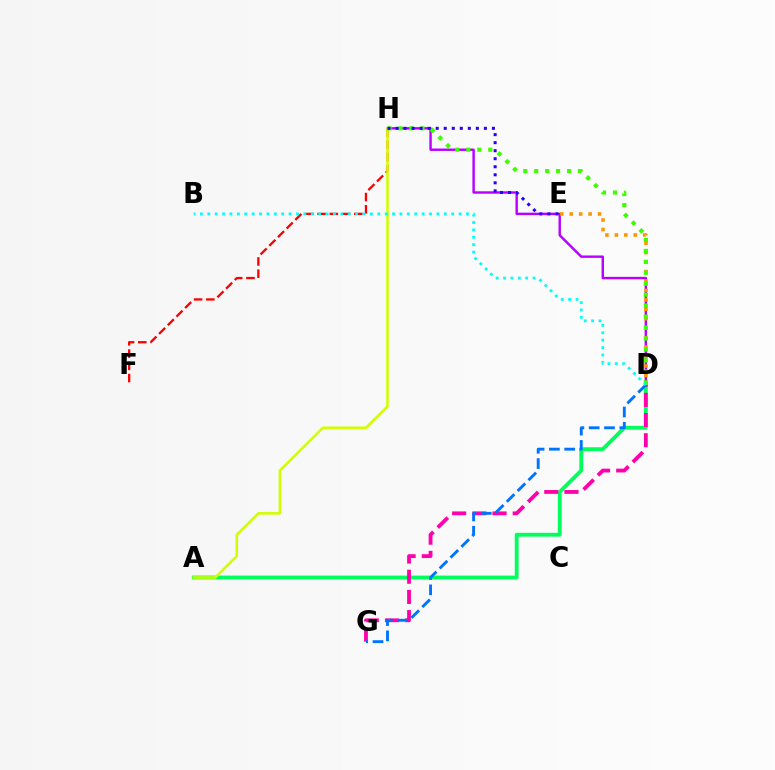{('F', 'H'): [{'color': '#ff0000', 'line_style': 'dashed', 'thickness': 1.66}], ('D', 'H'): [{'color': '#b900ff', 'line_style': 'solid', 'thickness': 1.74}, {'color': '#3dff00', 'line_style': 'dotted', 'thickness': 2.98}], ('A', 'D'): [{'color': '#00ff5c', 'line_style': 'solid', 'thickness': 2.76}], ('D', 'G'): [{'color': '#ff00ac', 'line_style': 'dashed', 'thickness': 2.74}, {'color': '#0074ff', 'line_style': 'dashed', 'thickness': 2.08}], ('A', 'H'): [{'color': '#d1ff00', 'line_style': 'solid', 'thickness': 1.86}], ('D', 'E'): [{'color': '#ff9400', 'line_style': 'dotted', 'thickness': 2.57}], ('E', 'H'): [{'color': '#2500ff', 'line_style': 'dotted', 'thickness': 2.18}], ('B', 'D'): [{'color': '#00fff6', 'line_style': 'dotted', 'thickness': 2.01}]}